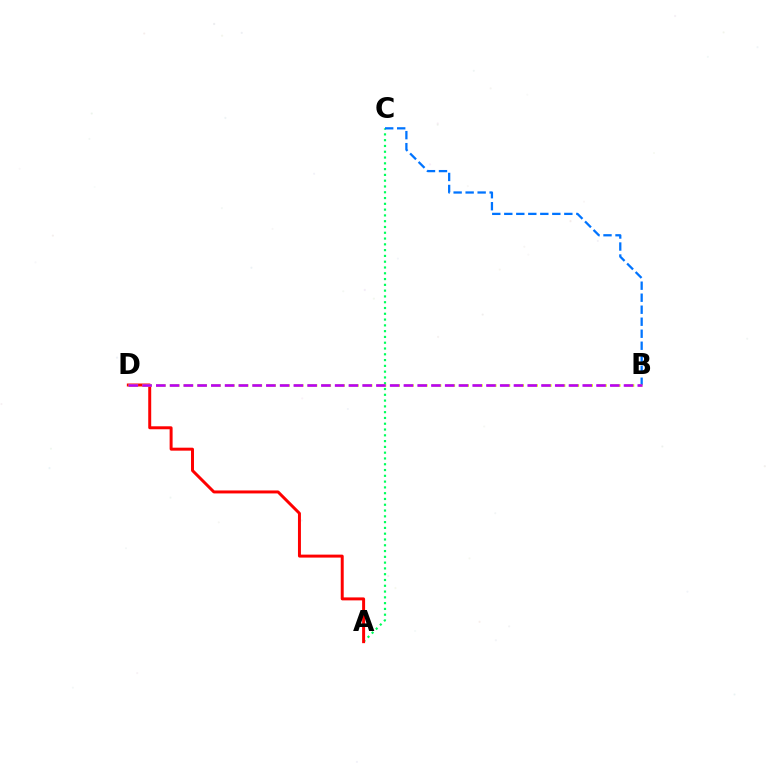{('A', 'C'): [{'color': '#00ff5c', 'line_style': 'dotted', 'thickness': 1.57}], ('B', 'C'): [{'color': '#0074ff', 'line_style': 'dashed', 'thickness': 1.63}], ('A', 'D'): [{'color': '#ff0000', 'line_style': 'solid', 'thickness': 2.14}], ('B', 'D'): [{'color': '#d1ff00', 'line_style': 'dashed', 'thickness': 1.87}, {'color': '#b900ff', 'line_style': 'dashed', 'thickness': 1.87}]}